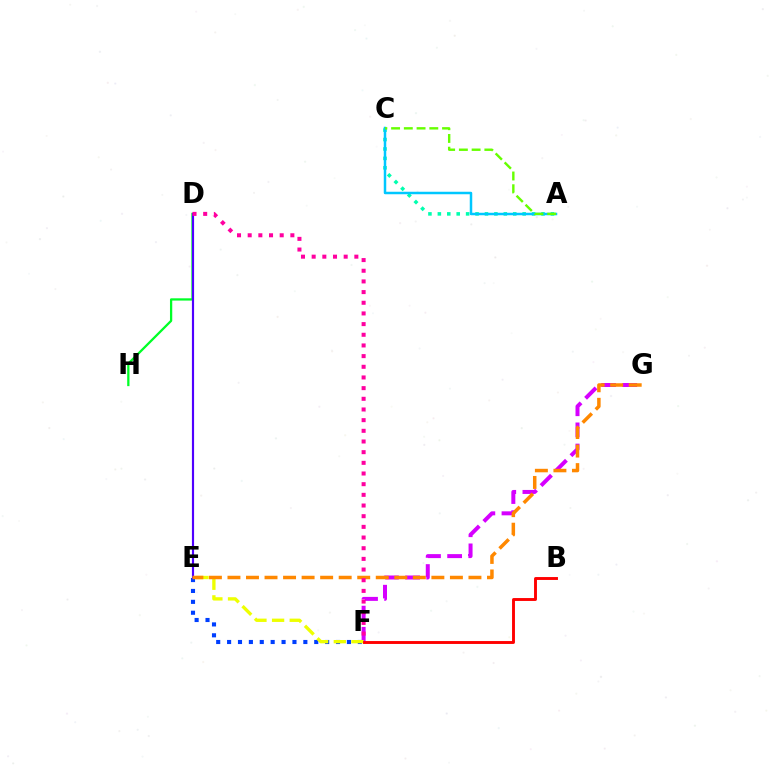{('F', 'G'): [{'color': '#d600ff', 'line_style': 'dashed', 'thickness': 2.87}], ('D', 'H'): [{'color': '#00ff27', 'line_style': 'solid', 'thickness': 1.64}], ('E', 'F'): [{'color': '#003fff', 'line_style': 'dotted', 'thickness': 2.96}, {'color': '#eeff00', 'line_style': 'dashed', 'thickness': 2.4}], ('D', 'E'): [{'color': '#4f00ff', 'line_style': 'solid', 'thickness': 1.56}], ('A', 'C'): [{'color': '#00ffaf', 'line_style': 'dotted', 'thickness': 2.56}, {'color': '#00c7ff', 'line_style': 'solid', 'thickness': 1.79}, {'color': '#66ff00', 'line_style': 'dashed', 'thickness': 1.73}], ('E', 'G'): [{'color': '#ff8800', 'line_style': 'dashed', 'thickness': 2.52}], ('B', 'F'): [{'color': '#ff0000', 'line_style': 'solid', 'thickness': 2.09}], ('D', 'F'): [{'color': '#ff00a0', 'line_style': 'dotted', 'thickness': 2.9}]}